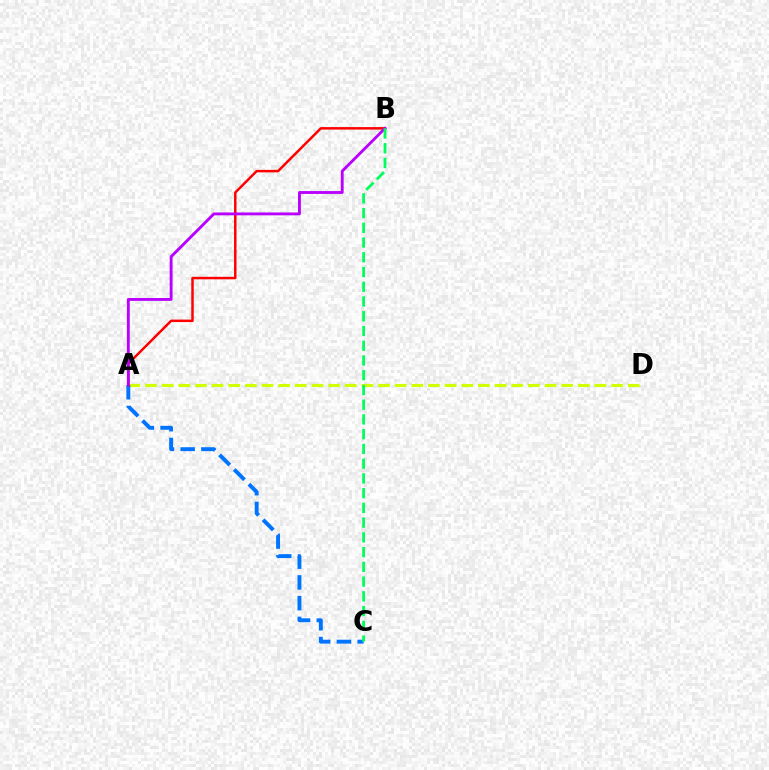{('A', 'D'): [{'color': '#d1ff00', 'line_style': 'dashed', 'thickness': 2.26}], ('A', 'C'): [{'color': '#0074ff', 'line_style': 'dashed', 'thickness': 2.82}], ('A', 'B'): [{'color': '#ff0000', 'line_style': 'solid', 'thickness': 1.78}, {'color': '#b900ff', 'line_style': 'solid', 'thickness': 2.06}], ('B', 'C'): [{'color': '#00ff5c', 'line_style': 'dashed', 'thickness': 2.0}]}